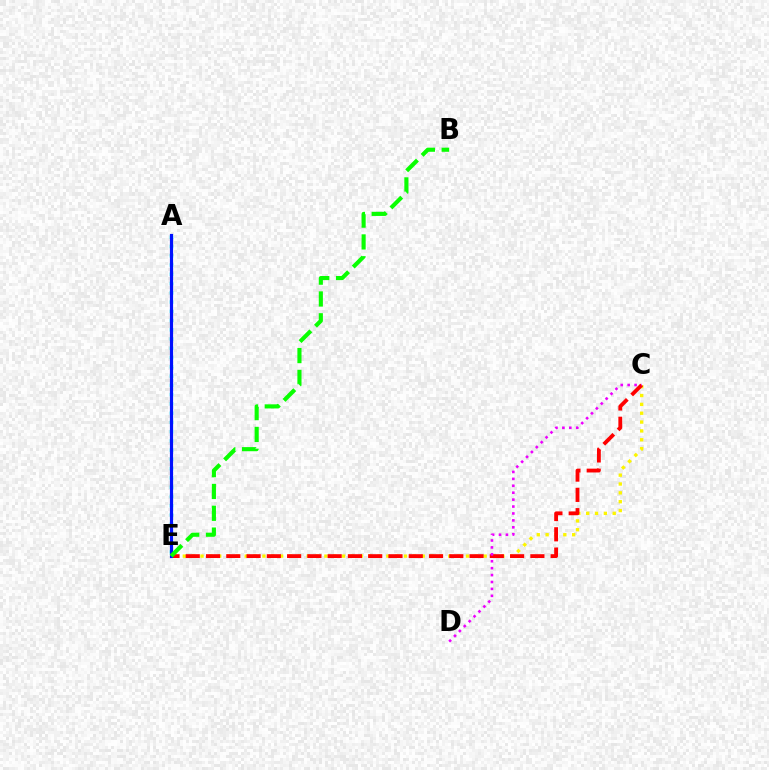{('C', 'E'): [{'color': '#fcf500', 'line_style': 'dotted', 'thickness': 2.4}, {'color': '#ff0000', 'line_style': 'dashed', 'thickness': 2.75}], ('A', 'E'): [{'color': '#00fff6', 'line_style': 'dotted', 'thickness': 2.52}, {'color': '#0010ff', 'line_style': 'solid', 'thickness': 2.29}], ('B', 'E'): [{'color': '#08ff00', 'line_style': 'dashed', 'thickness': 2.96}], ('C', 'D'): [{'color': '#ee00ff', 'line_style': 'dotted', 'thickness': 1.88}]}